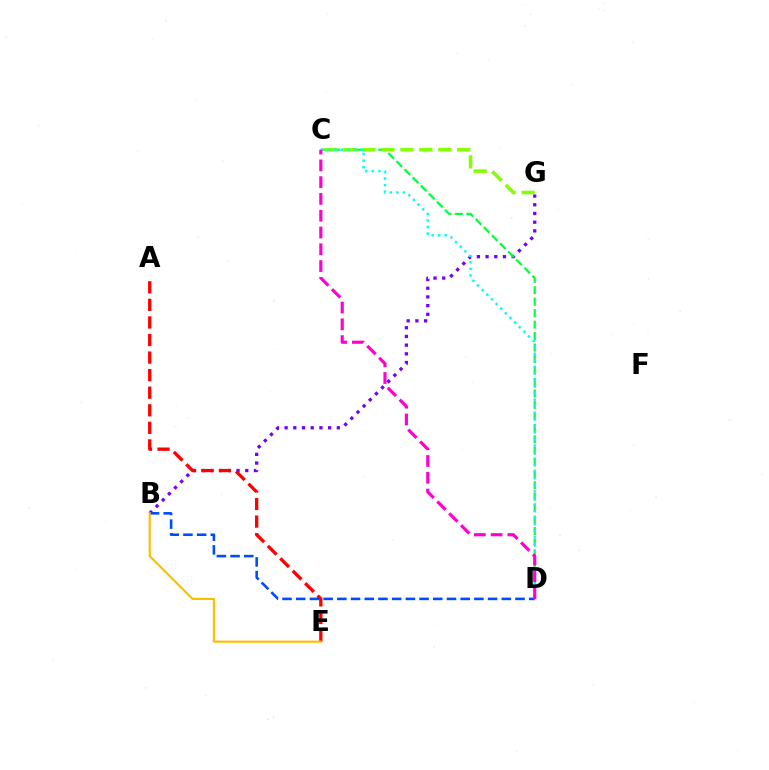{('B', 'G'): [{'color': '#7200ff', 'line_style': 'dotted', 'thickness': 2.36}], ('C', 'D'): [{'color': '#00ff39', 'line_style': 'dashed', 'thickness': 1.56}, {'color': '#00fff6', 'line_style': 'dotted', 'thickness': 1.78}, {'color': '#ff00cf', 'line_style': 'dashed', 'thickness': 2.28}], ('A', 'E'): [{'color': '#ff0000', 'line_style': 'dashed', 'thickness': 2.39}], ('C', 'G'): [{'color': '#84ff00', 'line_style': 'dashed', 'thickness': 2.57}], ('B', 'D'): [{'color': '#004bff', 'line_style': 'dashed', 'thickness': 1.86}], ('B', 'E'): [{'color': '#ffbd00', 'line_style': 'solid', 'thickness': 1.54}]}